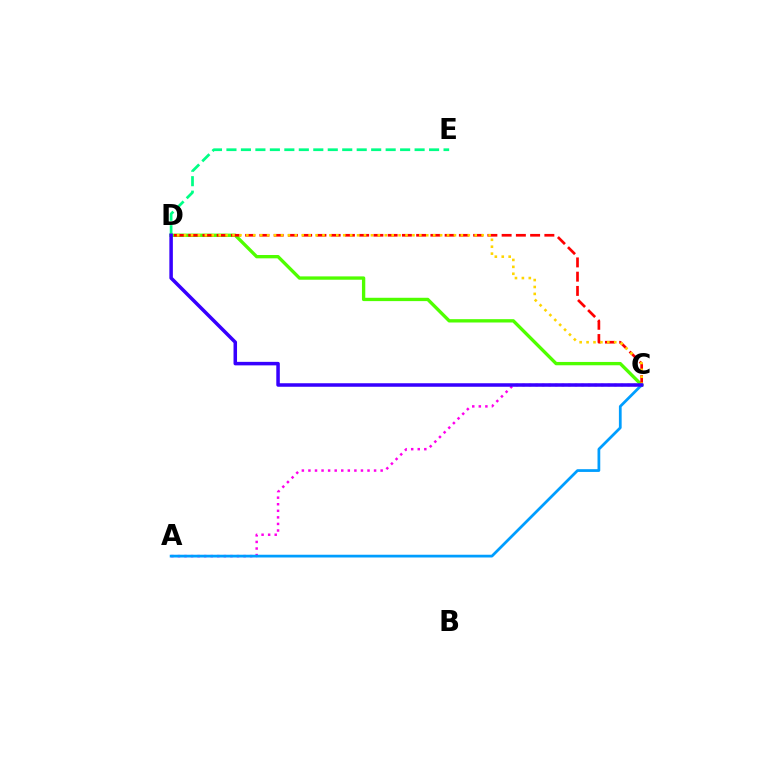{('C', 'D'): [{'color': '#4fff00', 'line_style': 'solid', 'thickness': 2.4}, {'color': '#ff0000', 'line_style': 'dashed', 'thickness': 1.94}, {'color': '#ffd500', 'line_style': 'dotted', 'thickness': 1.88}, {'color': '#3700ff', 'line_style': 'solid', 'thickness': 2.53}], ('D', 'E'): [{'color': '#00ff86', 'line_style': 'dashed', 'thickness': 1.97}], ('A', 'C'): [{'color': '#ff00ed', 'line_style': 'dotted', 'thickness': 1.78}, {'color': '#009eff', 'line_style': 'solid', 'thickness': 1.98}]}